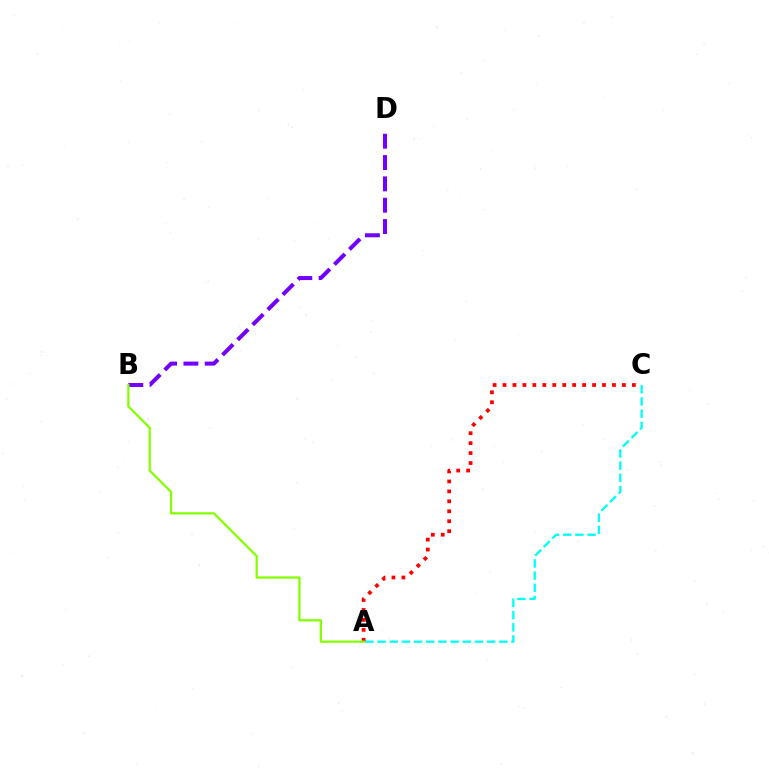{('B', 'D'): [{'color': '#7200ff', 'line_style': 'dashed', 'thickness': 2.9}], ('A', 'C'): [{'color': '#00fff6', 'line_style': 'dashed', 'thickness': 1.65}, {'color': '#ff0000', 'line_style': 'dotted', 'thickness': 2.7}], ('A', 'B'): [{'color': '#84ff00', 'line_style': 'solid', 'thickness': 1.62}]}